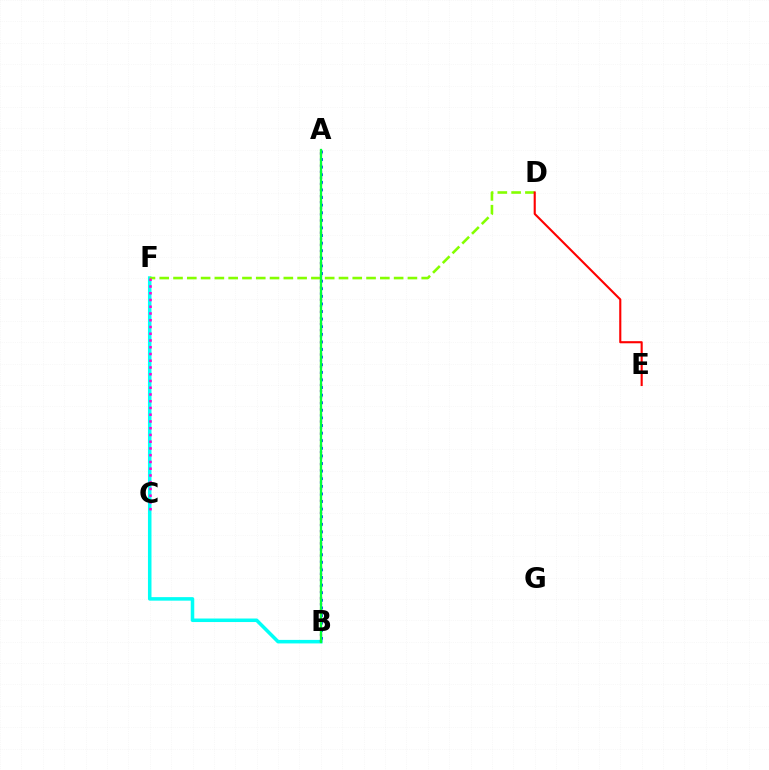{('B', 'F'): [{'color': '#00fff6', 'line_style': 'solid', 'thickness': 2.54}], ('A', 'B'): [{'color': '#004bff', 'line_style': 'dotted', 'thickness': 2.06}, {'color': '#ffbd00', 'line_style': 'dashed', 'thickness': 1.52}, {'color': '#7200ff', 'line_style': 'dotted', 'thickness': 1.66}, {'color': '#00ff39', 'line_style': 'solid', 'thickness': 1.64}], ('D', 'F'): [{'color': '#84ff00', 'line_style': 'dashed', 'thickness': 1.87}], ('D', 'E'): [{'color': '#ff0000', 'line_style': 'solid', 'thickness': 1.53}], ('C', 'F'): [{'color': '#ff00cf', 'line_style': 'dotted', 'thickness': 1.83}]}